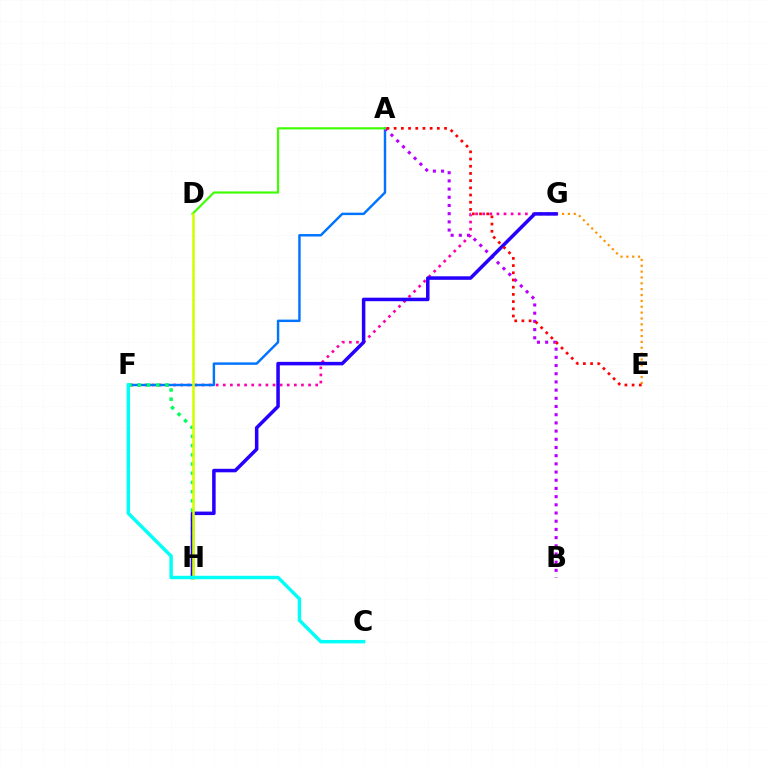{('F', 'G'): [{'color': '#ff00ac', 'line_style': 'dotted', 'thickness': 1.93}], ('A', 'F'): [{'color': '#0074ff', 'line_style': 'solid', 'thickness': 1.76}], ('A', 'B'): [{'color': '#b900ff', 'line_style': 'dotted', 'thickness': 2.23}], ('E', 'G'): [{'color': '#ff9400', 'line_style': 'dotted', 'thickness': 1.59}], ('F', 'H'): [{'color': '#00ff5c', 'line_style': 'dotted', 'thickness': 2.5}], ('A', 'D'): [{'color': '#3dff00', 'line_style': 'solid', 'thickness': 1.56}], ('G', 'H'): [{'color': '#2500ff', 'line_style': 'solid', 'thickness': 2.53}], ('D', 'H'): [{'color': '#d1ff00', 'line_style': 'solid', 'thickness': 1.84}], ('C', 'F'): [{'color': '#00fff6', 'line_style': 'solid', 'thickness': 2.47}], ('A', 'E'): [{'color': '#ff0000', 'line_style': 'dotted', 'thickness': 1.96}]}